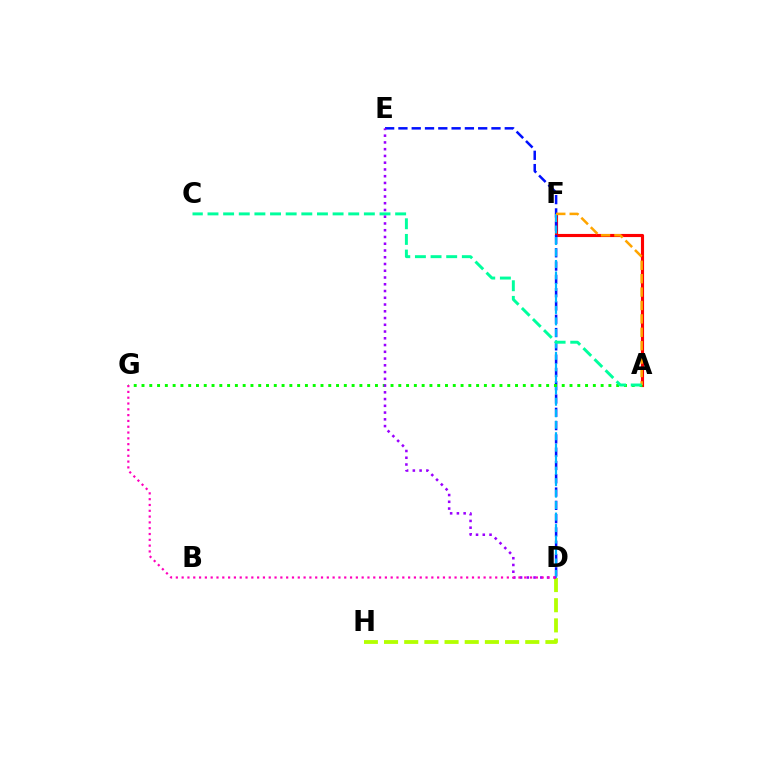{('A', 'F'): [{'color': '#ff0000', 'line_style': 'solid', 'thickness': 2.25}, {'color': '#ffa500', 'line_style': 'dashed', 'thickness': 1.82}], ('D', 'E'): [{'color': '#0010ff', 'line_style': 'dashed', 'thickness': 1.81}, {'color': '#9b00ff', 'line_style': 'dotted', 'thickness': 1.83}], ('D', 'F'): [{'color': '#00b5ff', 'line_style': 'dashed', 'thickness': 1.56}], ('D', 'H'): [{'color': '#b3ff00', 'line_style': 'dashed', 'thickness': 2.74}], ('A', 'G'): [{'color': '#08ff00', 'line_style': 'dotted', 'thickness': 2.11}], ('A', 'C'): [{'color': '#00ff9d', 'line_style': 'dashed', 'thickness': 2.12}], ('D', 'G'): [{'color': '#ff00bd', 'line_style': 'dotted', 'thickness': 1.58}]}